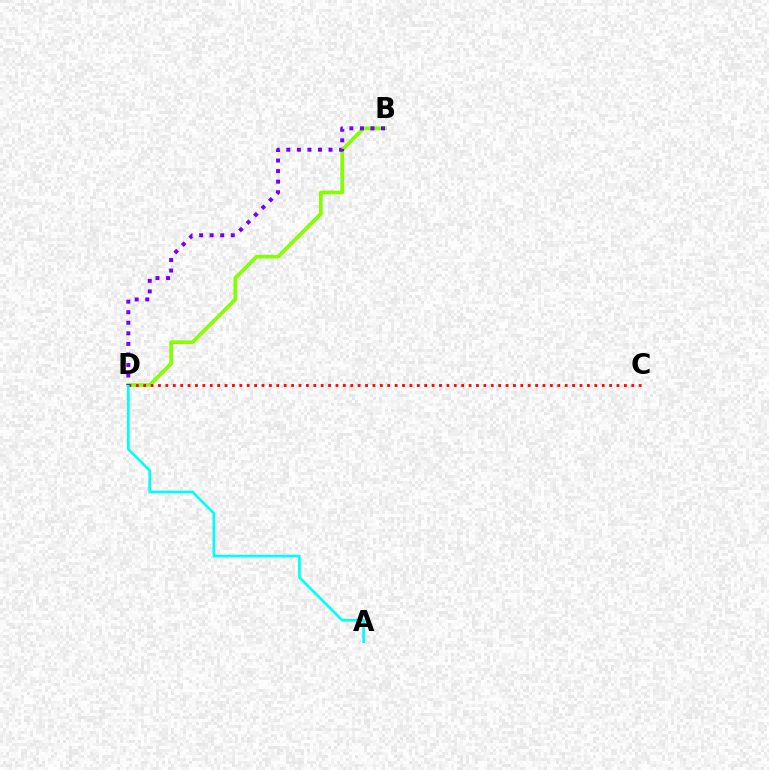{('B', 'D'): [{'color': '#84ff00', 'line_style': 'solid', 'thickness': 2.65}, {'color': '#7200ff', 'line_style': 'dotted', 'thickness': 2.87}], ('C', 'D'): [{'color': '#ff0000', 'line_style': 'dotted', 'thickness': 2.01}], ('A', 'D'): [{'color': '#00fff6', 'line_style': 'solid', 'thickness': 1.89}]}